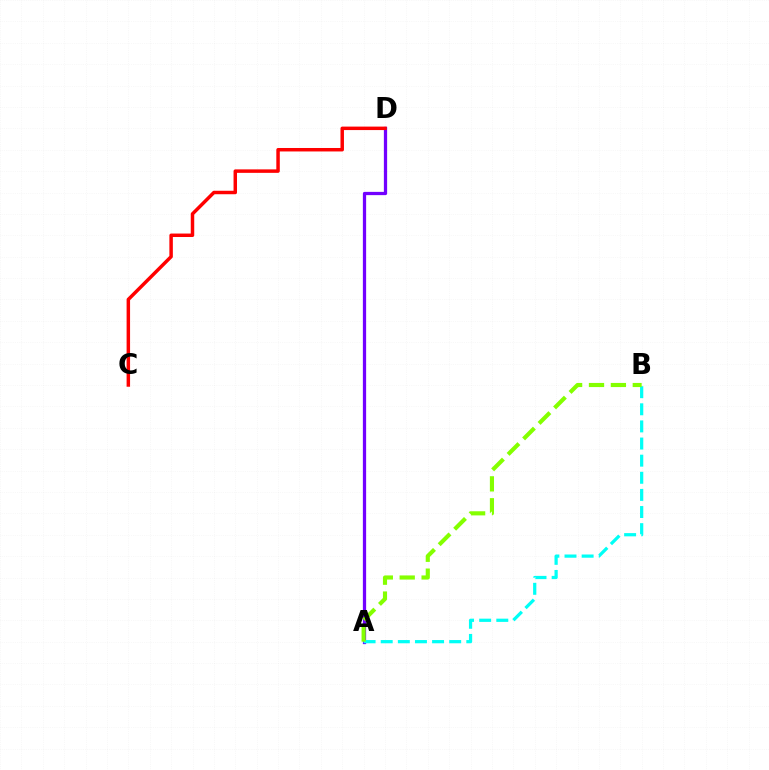{('A', 'D'): [{'color': '#7200ff', 'line_style': 'solid', 'thickness': 2.35}], ('A', 'B'): [{'color': '#00fff6', 'line_style': 'dashed', 'thickness': 2.33}, {'color': '#84ff00', 'line_style': 'dashed', 'thickness': 2.98}], ('C', 'D'): [{'color': '#ff0000', 'line_style': 'solid', 'thickness': 2.5}]}